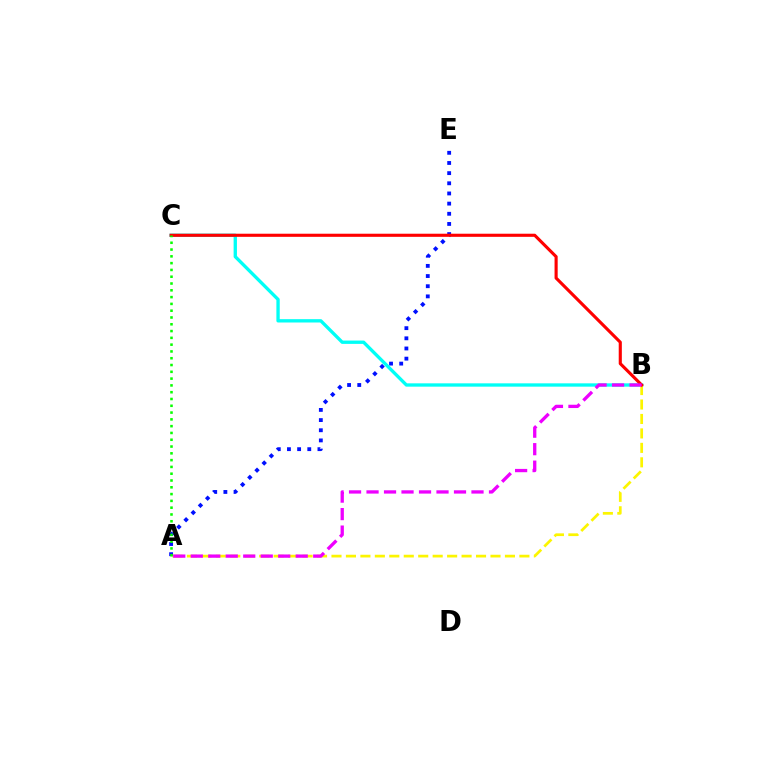{('A', 'E'): [{'color': '#0010ff', 'line_style': 'dotted', 'thickness': 2.76}], ('B', 'C'): [{'color': '#00fff6', 'line_style': 'solid', 'thickness': 2.4}, {'color': '#ff0000', 'line_style': 'solid', 'thickness': 2.25}], ('A', 'B'): [{'color': '#fcf500', 'line_style': 'dashed', 'thickness': 1.96}, {'color': '#ee00ff', 'line_style': 'dashed', 'thickness': 2.38}], ('A', 'C'): [{'color': '#08ff00', 'line_style': 'dotted', 'thickness': 1.85}]}